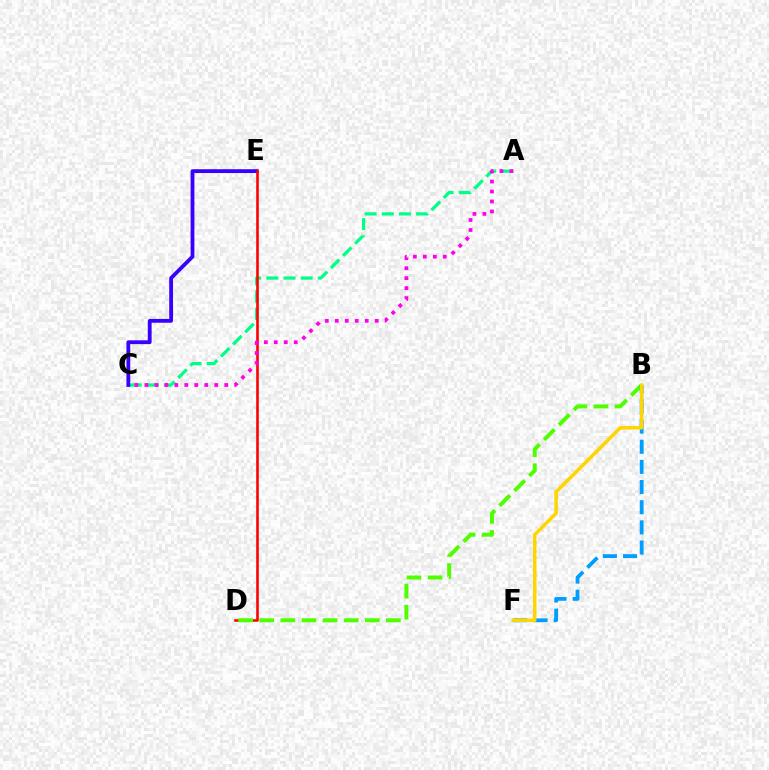{('A', 'C'): [{'color': '#00ff86', 'line_style': 'dashed', 'thickness': 2.33}, {'color': '#ff00ed', 'line_style': 'dotted', 'thickness': 2.71}], ('C', 'E'): [{'color': '#3700ff', 'line_style': 'solid', 'thickness': 2.74}], ('D', 'E'): [{'color': '#ff0000', 'line_style': 'solid', 'thickness': 1.87}], ('B', 'D'): [{'color': '#4fff00', 'line_style': 'dashed', 'thickness': 2.87}], ('B', 'F'): [{'color': '#009eff', 'line_style': 'dashed', 'thickness': 2.74}, {'color': '#ffd500', 'line_style': 'solid', 'thickness': 2.52}]}